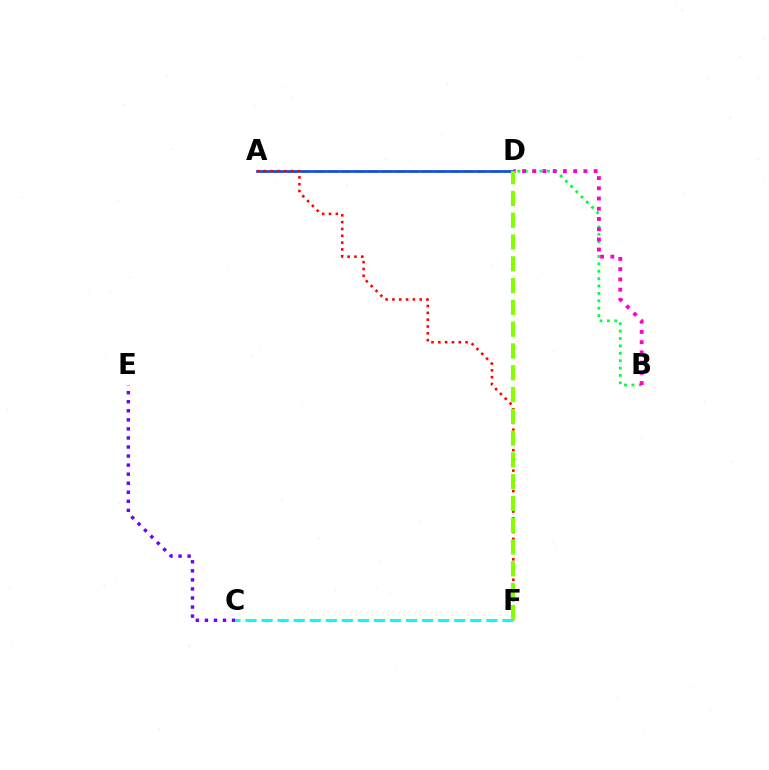{('A', 'D'): [{'color': '#ffbd00', 'line_style': 'dashed', 'thickness': 1.84}, {'color': '#004bff', 'line_style': 'solid', 'thickness': 1.87}], ('B', 'D'): [{'color': '#00ff39', 'line_style': 'dotted', 'thickness': 2.01}, {'color': '#ff00cf', 'line_style': 'dotted', 'thickness': 2.78}], ('A', 'F'): [{'color': '#ff0000', 'line_style': 'dotted', 'thickness': 1.85}], ('C', 'E'): [{'color': '#7200ff', 'line_style': 'dotted', 'thickness': 2.46}], ('C', 'F'): [{'color': '#00fff6', 'line_style': 'dashed', 'thickness': 2.18}], ('D', 'F'): [{'color': '#84ff00', 'line_style': 'dashed', 'thickness': 2.96}]}